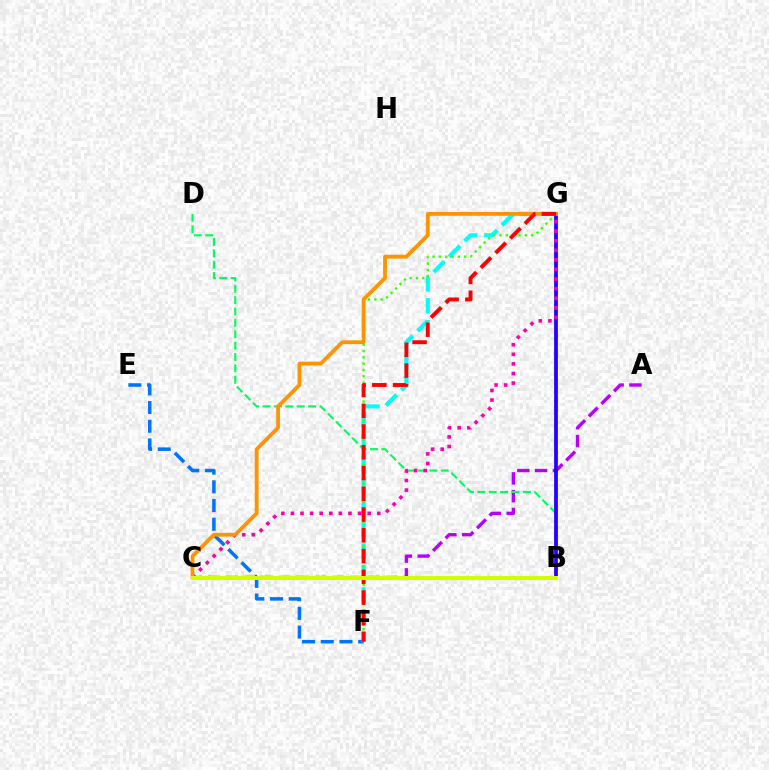{('E', 'F'): [{'color': '#0074ff', 'line_style': 'dashed', 'thickness': 2.54}], ('A', 'C'): [{'color': '#b900ff', 'line_style': 'dashed', 'thickness': 2.42}], ('F', 'G'): [{'color': '#00fff6', 'line_style': 'dashed', 'thickness': 2.97}, {'color': '#3dff00', 'line_style': 'dotted', 'thickness': 1.72}, {'color': '#ff0000', 'line_style': 'dashed', 'thickness': 2.82}], ('B', 'D'): [{'color': '#00ff5c', 'line_style': 'dashed', 'thickness': 1.54}], ('B', 'G'): [{'color': '#2500ff', 'line_style': 'solid', 'thickness': 2.71}], ('C', 'G'): [{'color': '#ff00ac', 'line_style': 'dotted', 'thickness': 2.61}, {'color': '#ff9400', 'line_style': 'solid', 'thickness': 2.73}], ('B', 'C'): [{'color': '#d1ff00', 'line_style': 'solid', 'thickness': 2.88}]}